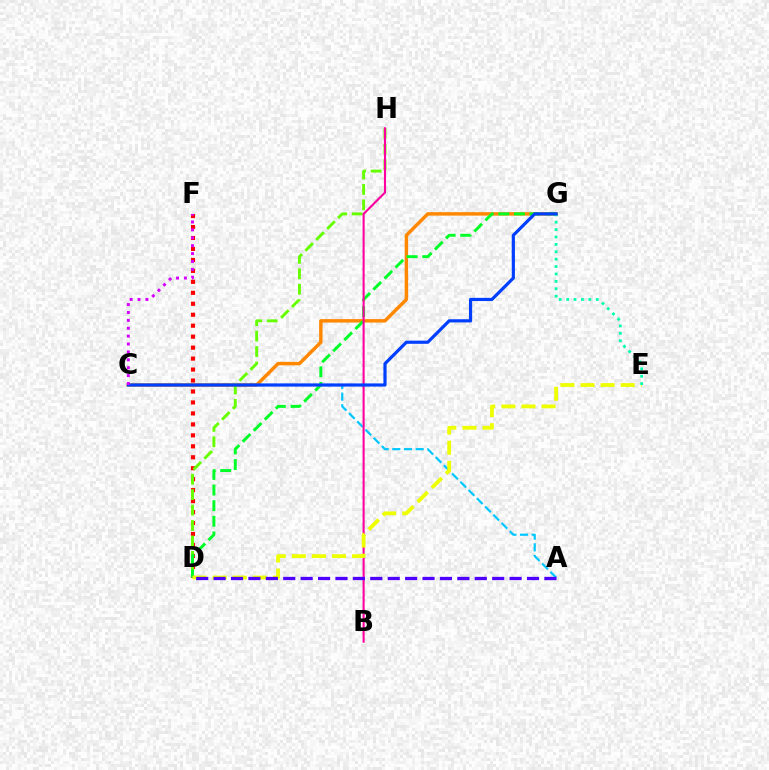{('D', 'F'): [{'color': '#ff0000', 'line_style': 'dotted', 'thickness': 2.98}], ('C', 'G'): [{'color': '#ff8800', 'line_style': 'solid', 'thickness': 2.48}, {'color': '#003fff', 'line_style': 'solid', 'thickness': 2.29}], ('A', 'C'): [{'color': '#00c7ff', 'line_style': 'dashed', 'thickness': 1.58}], ('D', 'H'): [{'color': '#66ff00', 'line_style': 'dashed', 'thickness': 2.1}], ('D', 'G'): [{'color': '#00ff27', 'line_style': 'dashed', 'thickness': 2.12}], ('B', 'H'): [{'color': '#ff00a0', 'line_style': 'solid', 'thickness': 1.52}], ('D', 'E'): [{'color': '#eeff00', 'line_style': 'dashed', 'thickness': 2.73}], ('E', 'G'): [{'color': '#00ffaf', 'line_style': 'dotted', 'thickness': 2.01}], ('A', 'D'): [{'color': '#4f00ff', 'line_style': 'dashed', 'thickness': 2.37}], ('C', 'F'): [{'color': '#d600ff', 'line_style': 'dotted', 'thickness': 2.14}]}